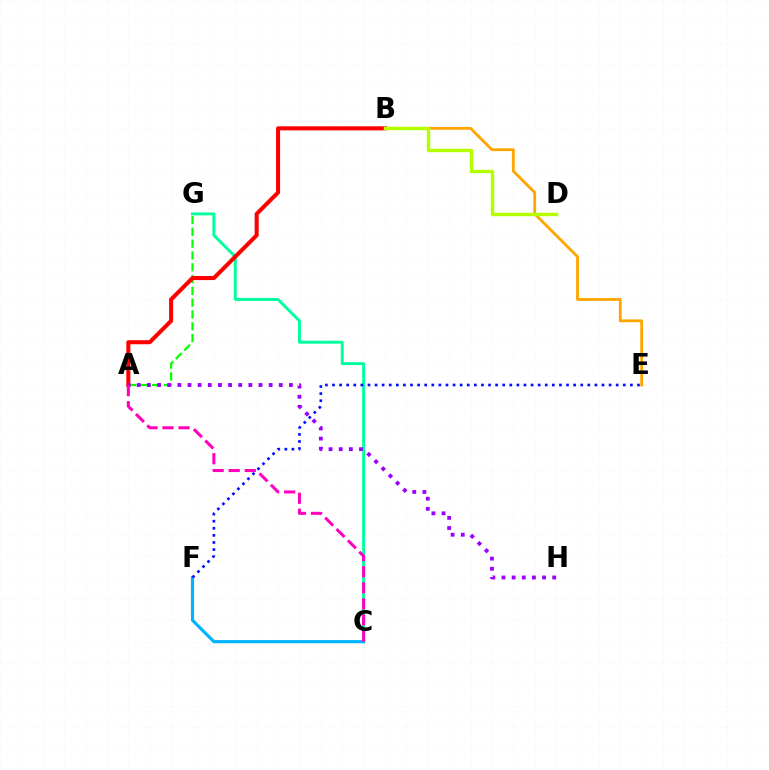{('C', 'G'): [{'color': '#00ff9d', 'line_style': 'solid', 'thickness': 2.11}], ('A', 'G'): [{'color': '#08ff00', 'line_style': 'dashed', 'thickness': 1.6}], ('C', 'F'): [{'color': '#00b5ff', 'line_style': 'solid', 'thickness': 2.28}], ('E', 'F'): [{'color': '#0010ff', 'line_style': 'dotted', 'thickness': 1.93}], ('B', 'E'): [{'color': '#ffa500', 'line_style': 'solid', 'thickness': 2.03}], ('A', 'B'): [{'color': '#ff0000', 'line_style': 'solid', 'thickness': 2.91}], ('A', 'H'): [{'color': '#9b00ff', 'line_style': 'dotted', 'thickness': 2.76}], ('A', 'C'): [{'color': '#ff00bd', 'line_style': 'dashed', 'thickness': 2.18}], ('B', 'D'): [{'color': '#b3ff00', 'line_style': 'solid', 'thickness': 2.46}]}